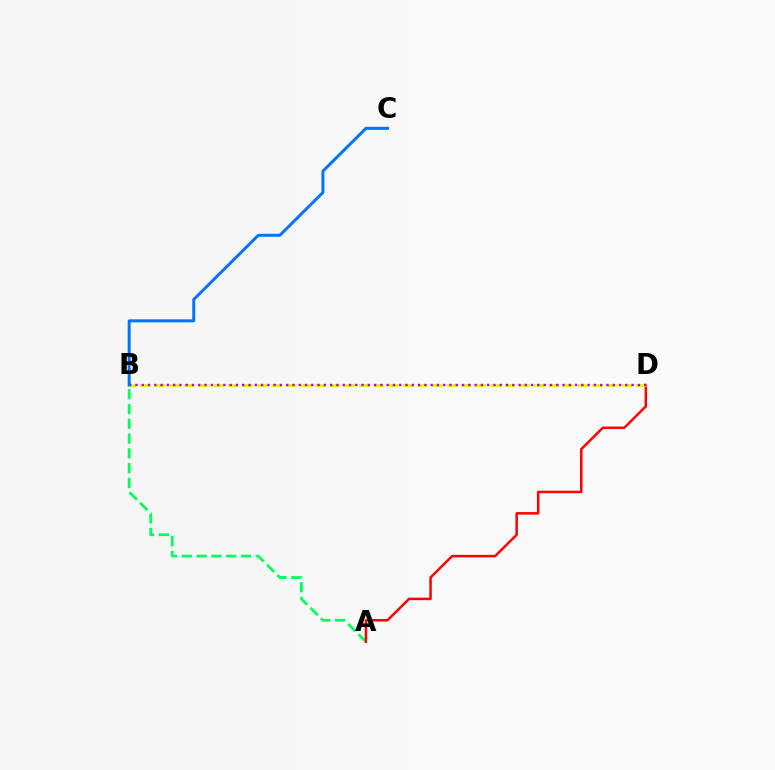{('A', 'B'): [{'color': '#00ff5c', 'line_style': 'dashed', 'thickness': 2.01}], ('A', 'D'): [{'color': '#ff0000', 'line_style': 'solid', 'thickness': 1.79}], ('B', 'D'): [{'color': '#d1ff00', 'line_style': 'dashed', 'thickness': 1.98}, {'color': '#b900ff', 'line_style': 'dotted', 'thickness': 1.71}], ('B', 'C'): [{'color': '#0074ff', 'line_style': 'solid', 'thickness': 2.15}]}